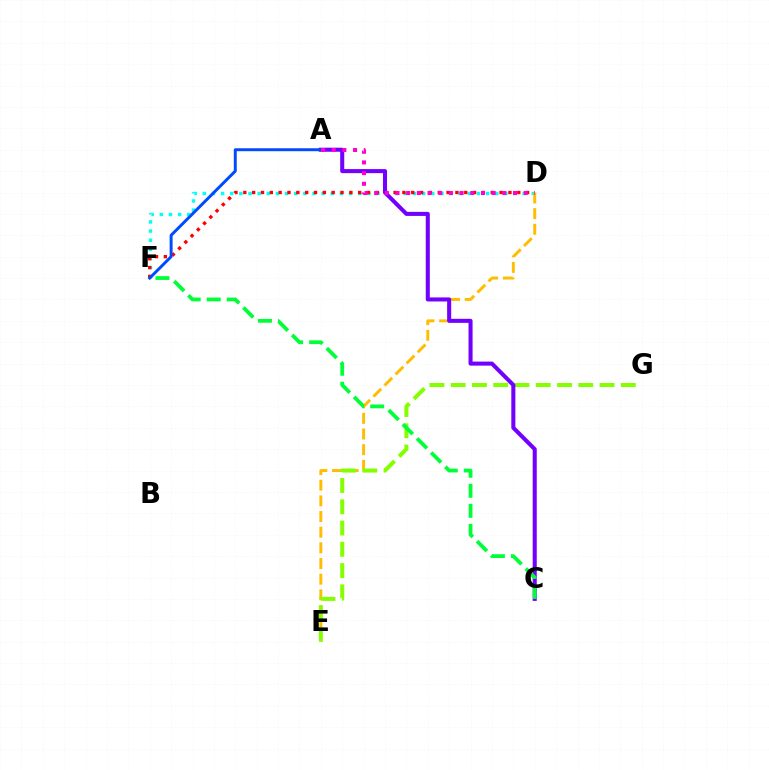{('D', 'F'): [{'color': '#00fff6', 'line_style': 'dotted', 'thickness': 2.48}, {'color': '#ff0000', 'line_style': 'dotted', 'thickness': 2.4}], ('D', 'E'): [{'color': '#ffbd00', 'line_style': 'dashed', 'thickness': 2.13}], ('E', 'G'): [{'color': '#84ff00', 'line_style': 'dashed', 'thickness': 2.89}], ('A', 'C'): [{'color': '#7200ff', 'line_style': 'solid', 'thickness': 2.92}], ('A', 'F'): [{'color': '#004bff', 'line_style': 'solid', 'thickness': 2.13}], ('A', 'D'): [{'color': '#ff00cf', 'line_style': 'dotted', 'thickness': 2.9}], ('C', 'F'): [{'color': '#00ff39', 'line_style': 'dashed', 'thickness': 2.72}]}